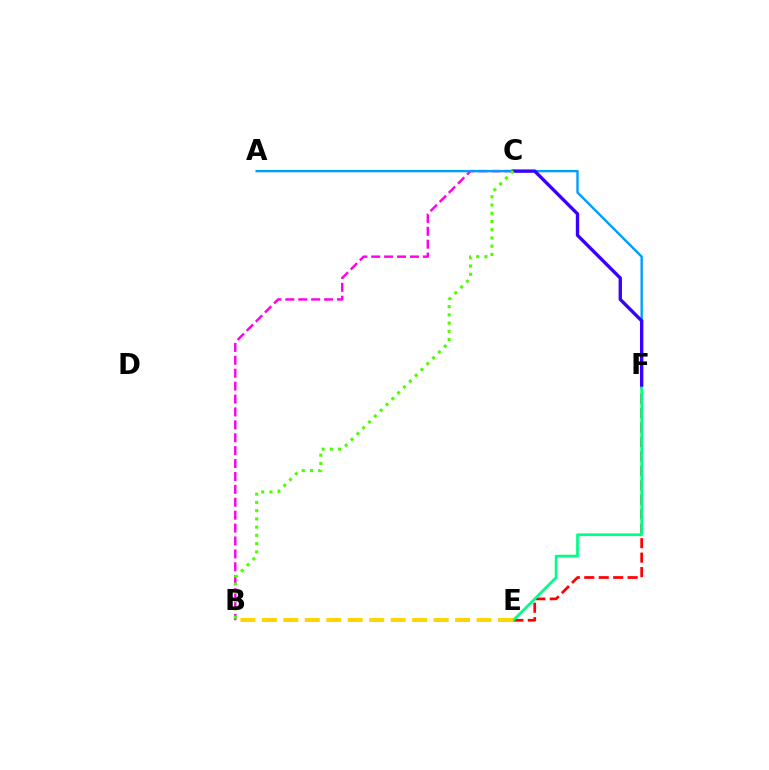{('B', 'C'): [{'color': '#ff00ed', 'line_style': 'dashed', 'thickness': 1.75}, {'color': '#4fff00', 'line_style': 'dotted', 'thickness': 2.24}], ('A', 'F'): [{'color': '#009eff', 'line_style': 'solid', 'thickness': 1.72}], ('E', 'F'): [{'color': '#ff0000', 'line_style': 'dashed', 'thickness': 1.96}, {'color': '#00ff86', 'line_style': 'solid', 'thickness': 1.97}], ('B', 'E'): [{'color': '#ffd500', 'line_style': 'dashed', 'thickness': 2.92}], ('C', 'F'): [{'color': '#3700ff', 'line_style': 'solid', 'thickness': 2.42}]}